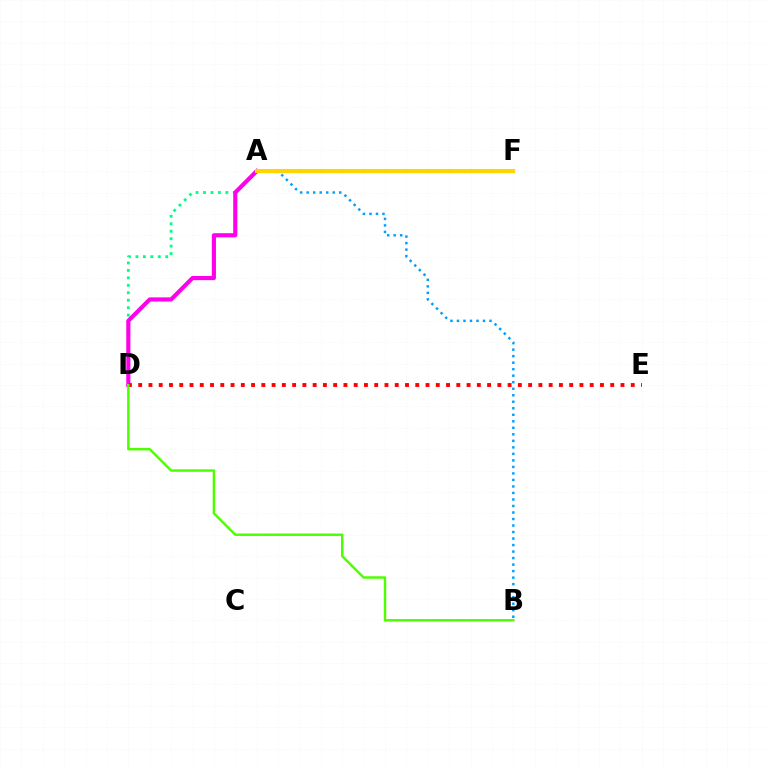{('A', 'B'): [{'color': '#009eff', 'line_style': 'dotted', 'thickness': 1.77}], ('A', 'D'): [{'color': '#00ff86', 'line_style': 'dotted', 'thickness': 2.02}, {'color': '#ff00ed', 'line_style': 'solid', 'thickness': 2.98}], ('A', 'F'): [{'color': '#3700ff', 'line_style': 'solid', 'thickness': 2.21}, {'color': '#ffd500', 'line_style': 'solid', 'thickness': 2.93}], ('D', 'E'): [{'color': '#ff0000', 'line_style': 'dotted', 'thickness': 2.79}], ('B', 'D'): [{'color': '#4fff00', 'line_style': 'solid', 'thickness': 1.78}]}